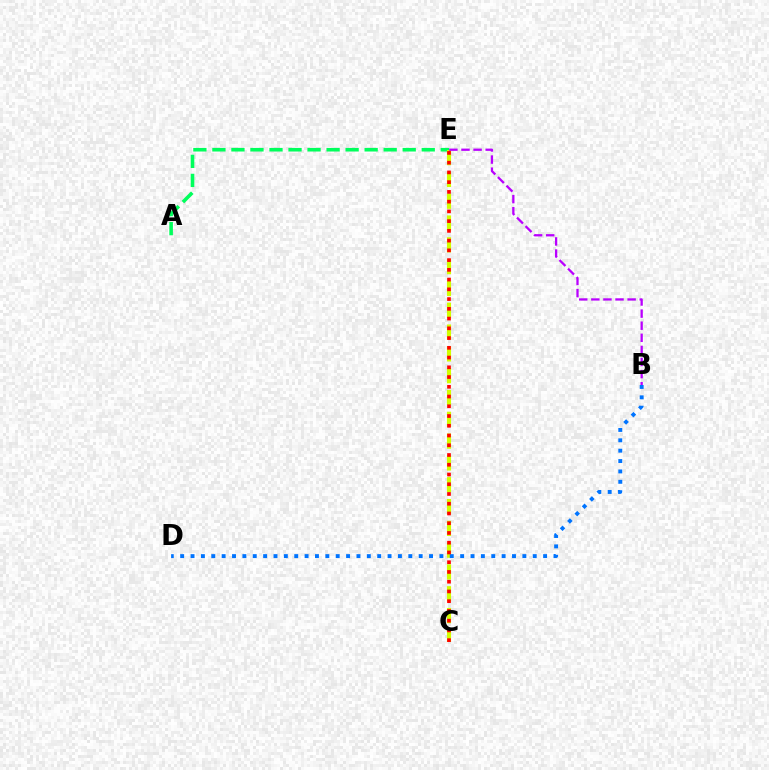{('A', 'E'): [{'color': '#00ff5c', 'line_style': 'dashed', 'thickness': 2.59}], ('C', 'E'): [{'color': '#d1ff00', 'line_style': 'dashed', 'thickness': 2.96}, {'color': '#ff0000', 'line_style': 'dotted', 'thickness': 2.65}], ('B', 'D'): [{'color': '#0074ff', 'line_style': 'dotted', 'thickness': 2.82}], ('B', 'E'): [{'color': '#b900ff', 'line_style': 'dashed', 'thickness': 1.64}]}